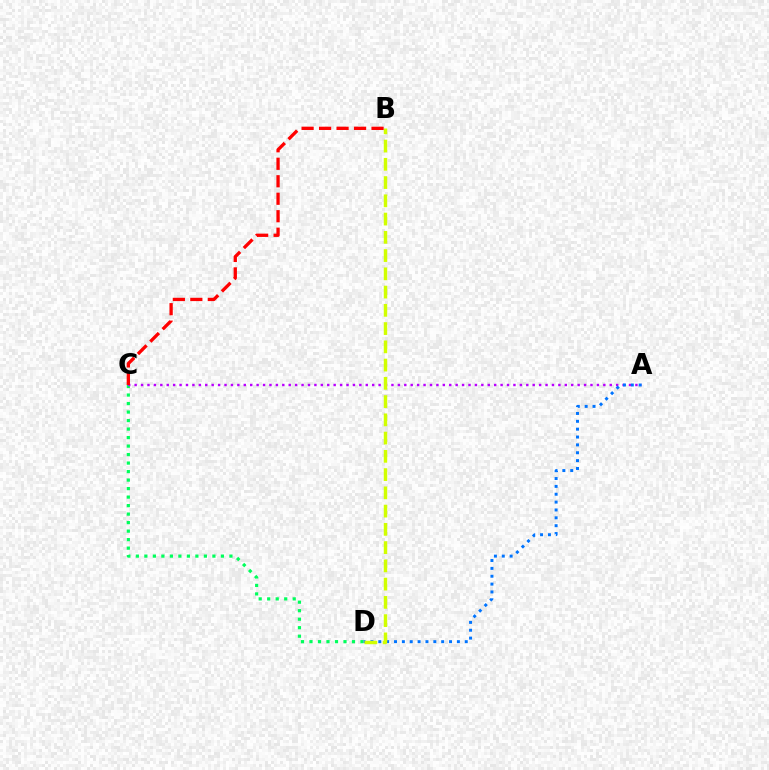{('C', 'D'): [{'color': '#00ff5c', 'line_style': 'dotted', 'thickness': 2.31}], ('A', 'C'): [{'color': '#b900ff', 'line_style': 'dotted', 'thickness': 1.74}], ('A', 'D'): [{'color': '#0074ff', 'line_style': 'dotted', 'thickness': 2.14}], ('B', 'D'): [{'color': '#d1ff00', 'line_style': 'dashed', 'thickness': 2.48}], ('B', 'C'): [{'color': '#ff0000', 'line_style': 'dashed', 'thickness': 2.38}]}